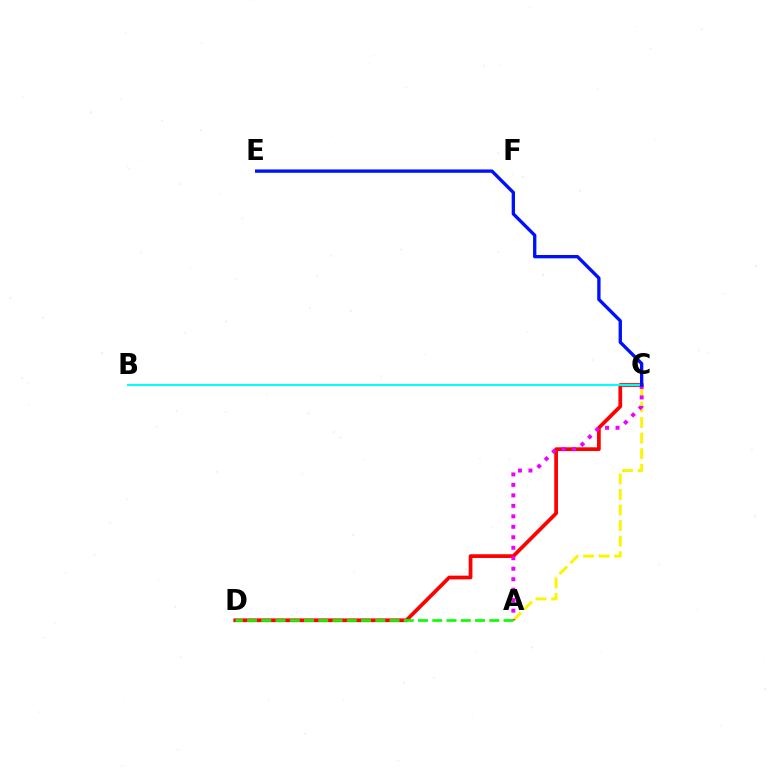{('C', 'D'): [{'color': '#ff0000', 'line_style': 'solid', 'thickness': 2.68}], ('B', 'C'): [{'color': '#00fff6', 'line_style': 'solid', 'thickness': 1.5}], ('A', 'C'): [{'color': '#fcf500', 'line_style': 'dashed', 'thickness': 2.11}, {'color': '#ee00ff', 'line_style': 'dotted', 'thickness': 2.85}], ('A', 'D'): [{'color': '#08ff00', 'line_style': 'dashed', 'thickness': 1.94}], ('C', 'E'): [{'color': '#0010ff', 'line_style': 'solid', 'thickness': 2.4}]}